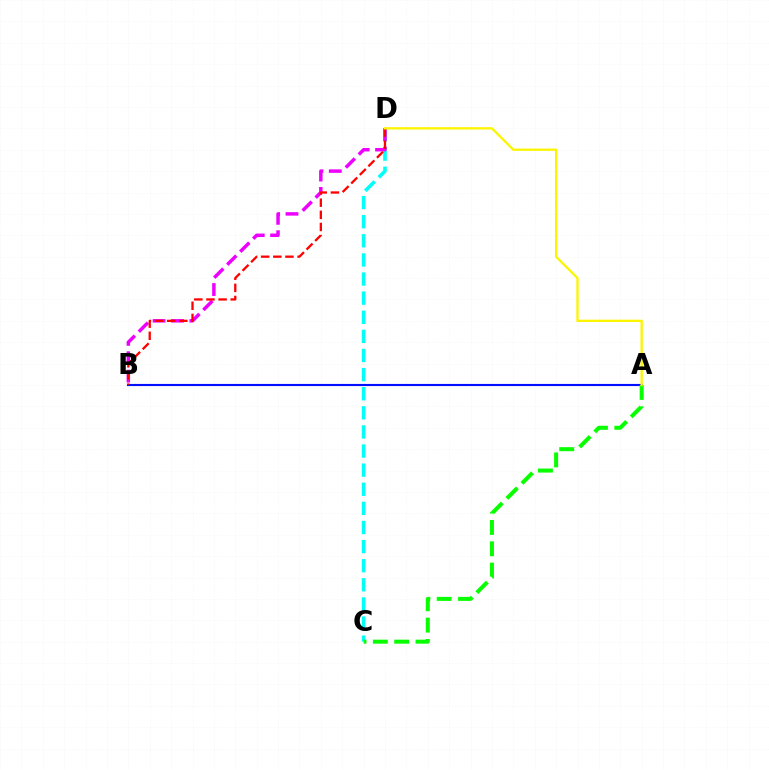{('C', 'D'): [{'color': '#00fff6', 'line_style': 'dashed', 'thickness': 2.6}], ('B', 'D'): [{'color': '#ee00ff', 'line_style': 'dashed', 'thickness': 2.5}, {'color': '#ff0000', 'line_style': 'dashed', 'thickness': 1.65}], ('A', 'B'): [{'color': '#0010ff', 'line_style': 'solid', 'thickness': 1.54}], ('A', 'C'): [{'color': '#08ff00', 'line_style': 'dashed', 'thickness': 2.9}], ('A', 'D'): [{'color': '#fcf500', 'line_style': 'solid', 'thickness': 1.68}]}